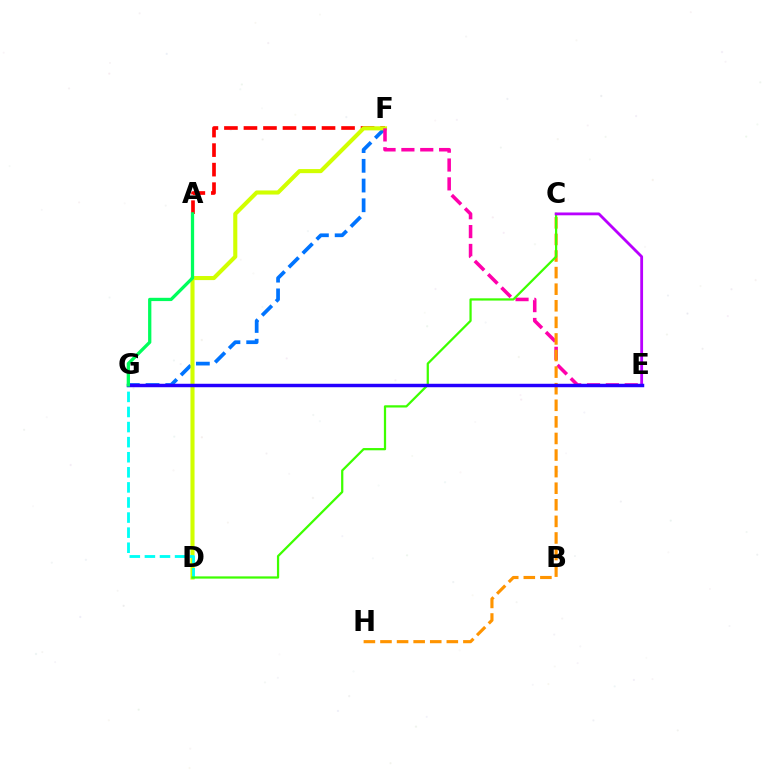{('F', 'G'): [{'color': '#0074ff', 'line_style': 'dashed', 'thickness': 2.68}], ('A', 'F'): [{'color': '#ff0000', 'line_style': 'dashed', 'thickness': 2.65}], ('D', 'F'): [{'color': '#d1ff00', 'line_style': 'solid', 'thickness': 2.94}], ('E', 'F'): [{'color': '#ff00ac', 'line_style': 'dashed', 'thickness': 2.56}], ('C', 'H'): [{'color': '#ff9400', 'line_style': 'dashed', 'thickness': 2.25}], ('D', 'G'): [{'color': '#00fff6', 'line_style': 'dashed', 'thickness': 2.05}], ('C', 'D'): [{'color': '#3dff00', 'line_style': 'solid', 'thickness': 1.61}], ('C', 'E'): [{'color': '#b900ff', 'line_style': 'solid', 'thickness': 2.02}], ('E', 'G'): [{'color': '#2500ff', 'line_style': 'solid', 'thickness': 2.49}], ('A', 'G'): [{'color': '#00ff5c', 'line_style': 'solid', 'thickness': 2.36}]}